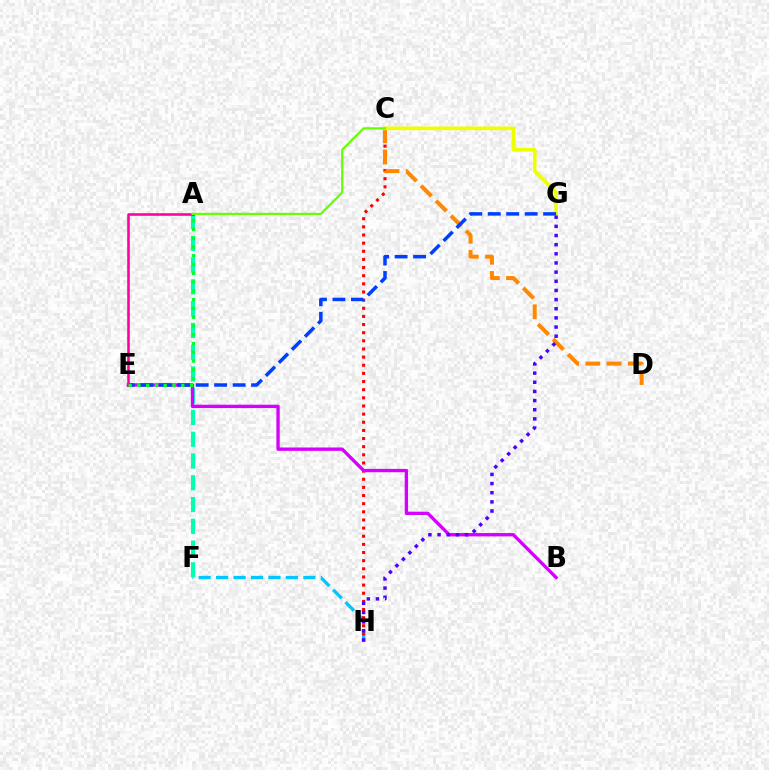{('F', 'H'): [{'color': '#00c7ff', 'line_style': 'dashed', 'thickness': 2.37}], ('C', 'H'): [{'color': '#ff0000', 'line_style': 'dotted', 'thickness': 2.21}], ('A', 'F'): [{'color': '#00ffaf', 'line_style': 'dashed', 'thickness': 2.96}], ('B', 'E'): [{'color': '#d600ff', 'line_style': 'solid', 'thickness': 2.41}], ('C', 'D'): [{'color': '#ff8800', 'line_style': 'dashed', 'thickness': 2.88}], ('C', 'G'): [{'color': '#eeff00', 'line_style': 'solid', 'thickness': 2.64}], ('G', 'H'): [{'color': '#4f00ff', 'line_style': 'dotted', 'thickness': 2.49}], ('E', 'G'): [{'color': '#003fff', 'line_style': 'dashed', 'thickness': 2.51}], ('A', 'E'): [{'color': '#ff00a0', 'line_style': 'solid', 'thickness': 1.86}, {'color': '#00ff27', 'line_style': 'dotted', 'thickness': 2.38}], ('A', 'C'): [{'color': '#66ff00', 'line_style': 'solid', 'thickness': 1.57}]}